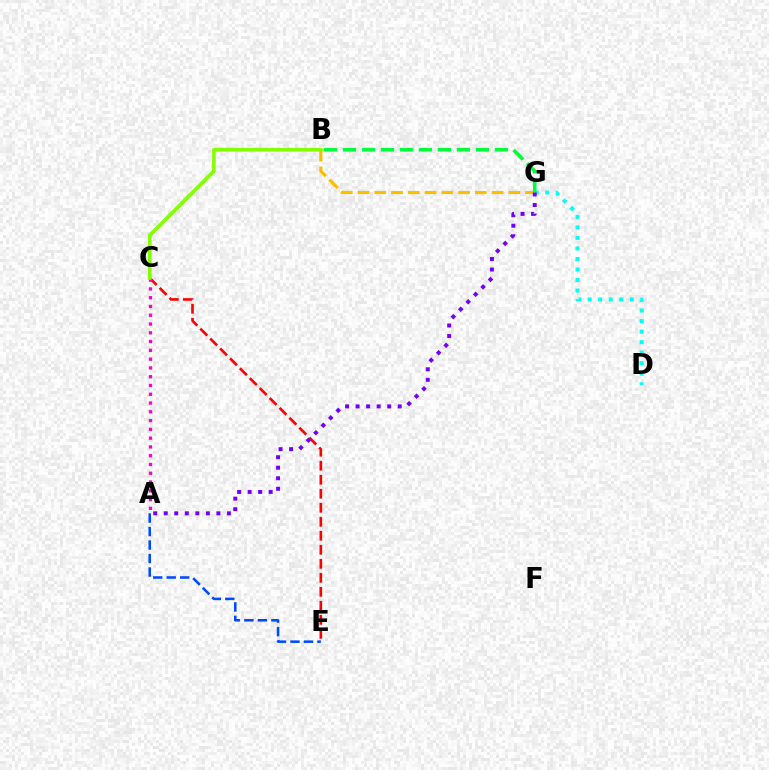{('A', 'E'): [{'color': '#004bff', 'line_style': 'dashed', 'thickness': 1.83}], ('D', 'G'): [{'color': '#00fff6', 'line_style': 'dotted', 'thickness': 2.86}], ('B', 'G'): [{'color': '#ffbd00', 'line_style': 'dashed', 'thickness': 2.28}, {'color': '#00ff39', 'line_style': 'dashed', 'thickness': 2.58}], ('C', 'E'): [{'color': '#ff0000', 'line_style': 'dashed', 'thickness': 1.9}], ('A', 'C'): [{'color': '#ff00cf', 'line_style': 'dotted', 'thickness': 2.38}], ('B', 'C'): [{'color': '#84ff00', 'line_style': 'solid', 'thickness': 2.58}], ('A', 'G'): [{'color': '#7200ff', 'line_style': 'dotted', 'thickness': 2.86}]}